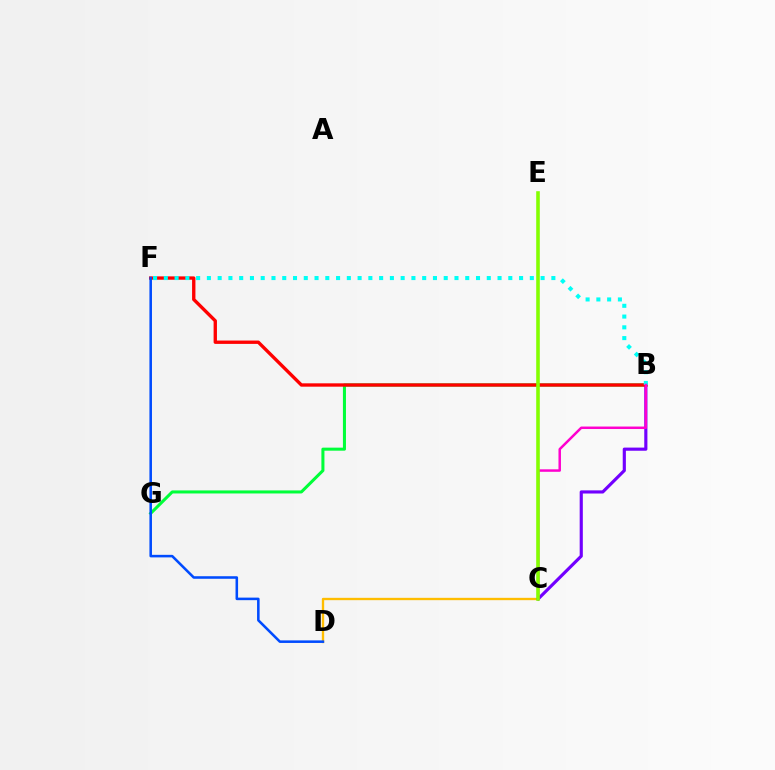{('C', 'D'): [{'color': '#ffbd00', 'line_style': 'solid', 'thickness': 1.69}], ('B', 'G'): [{'color': '#00ff39', 'line_style': 'solid', 'thickness': 2.19}], ('B', 'C'): [{'color': '#7200ff', 'line_style': 'solid', 'thickness': 2.27}, {'color': '#ff00cf', 'line_style': 'solid', 'thickness': 1.79}], ('B', 'F'): [{'color': '#ff0000', 'line_style': 'solid', 'thickness': 2.41}, {'color': '#00fff6', 'line_style': 'dotted', 'thickness': 2.92}], ('C', 'E'): [{'color': '#84ff00', 'line_style': 'solid', 'thickness': 2.58}], ('D', 'F'): [{'color': '#004bff', 'line_style': 'solid', 'thickness': 1.84}]}